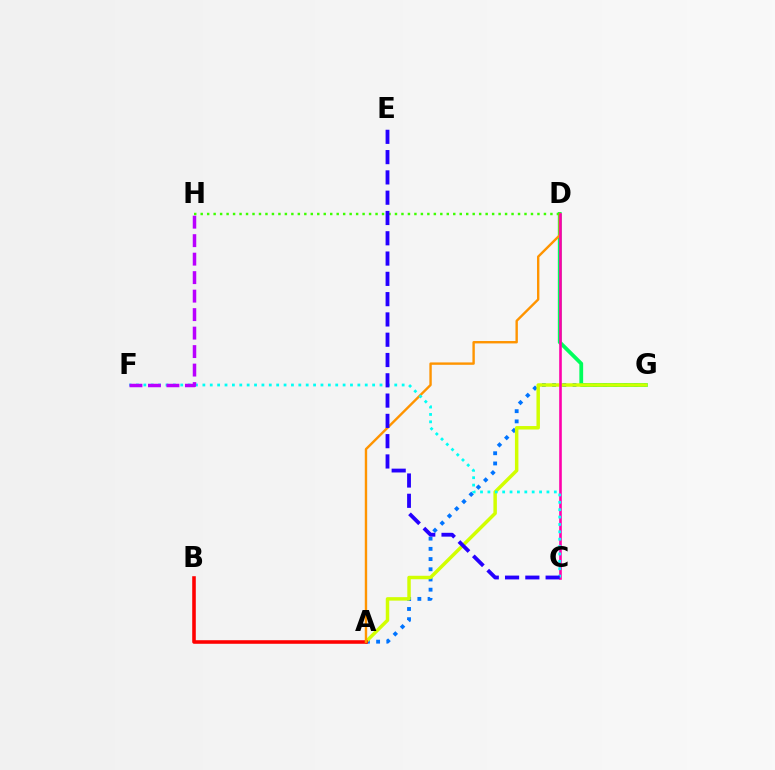{('A', 'G'): [{'color': '#0074ff', 'line_style': 'dotted', 'thickness': 2.77}, {'color': '#d1ff00', 'line_style': 'solid', 'thickness': 2.5}], ('D', 'G'): [{'color': '#00ff5c', 'line_style': 'solid', 'thickness': 2.73}], ('A', 'B'): [{'color': '#ff0000', 'line_style': 'solid', 'thickness': 2.57}], ('A', 'D'): [{'color': '#ff9400', 'line_style': 'solid', 'thickness': 1.72}], ('C', 'D'): [{'color': '#ff00ac', 'line_style': 'solid', 'thickness': 1.88}], ('C', 'F'): [{'color': '#00fff6', 'line_style': 'dotted', 'thickness': 2.01}], ('D', 'H'): [{'color': '#3dff00', 'line_style': 'dotted', 'thickness': 1.76}], ('F', 'H'): [{'color': '#b900ff', 'line_style': 'dashed', 'thickness': 2.51}], ('C', 'E'): [{'color': '#2500ff', 'line_style': 'dashed', 'thickness': 2.76}]}